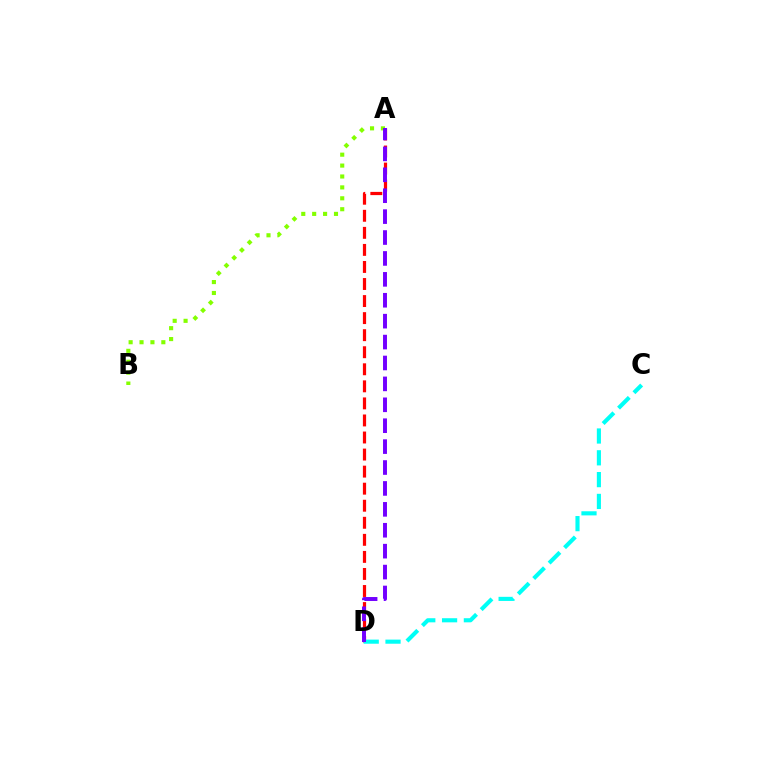{('A', 'D'): [{'color': '#ff0000', 'line_style': 'dashed', 'thickness': 2.32}, {'color': '#7200ff', 'line_style': 'dashed', 'thickness': 2.84}], ('C', 'D'): [{'color': '#00fff6', 'line_style': 'dashed', 'thickness': 2.96}], ('A', 'B'): [{'color': '#84ff00', 'line_style': 'dotted', 'thickness': 2.96}]}